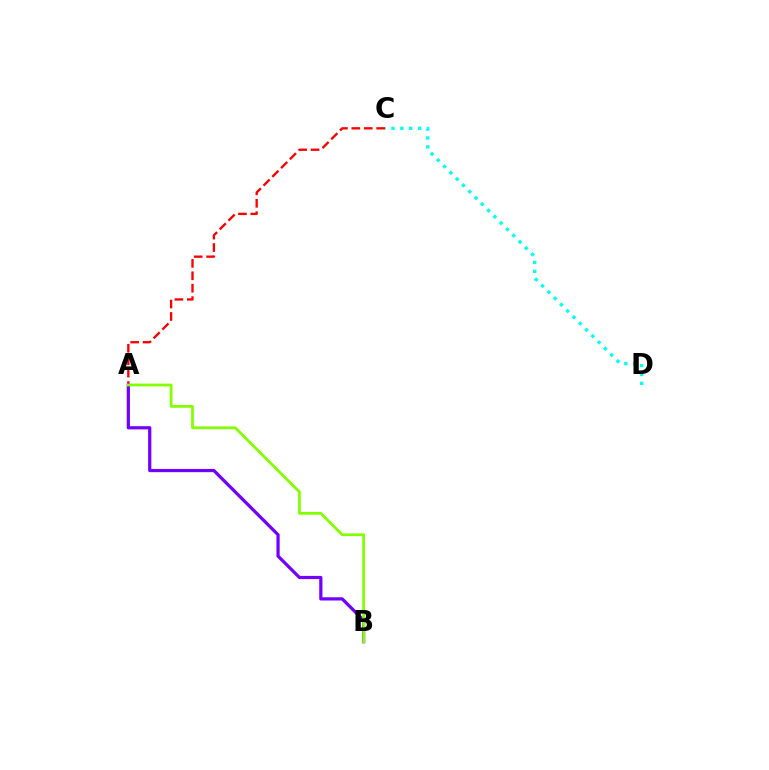{('A', 'C'): [{'color': '#ff0000', 'line_style': 'dashed', 'thickness': 1.69}], ('A', 'B'): [{'color': '#7200ff', 'line_style': 'solid', 'thickness': 2.31}, {'color': '#84ff00', 'line_style': 'solid', 'thickness': 2.0}], ('C', 'D'): [{'color': '#00fff6', 'line_style': 'dotted', 'thickness': 2.41}]}